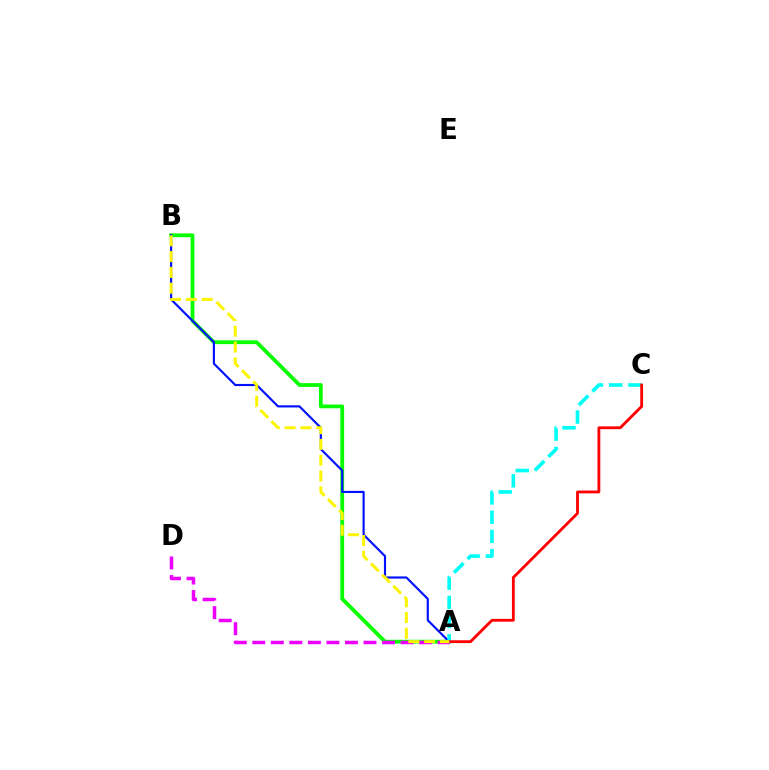{('A', 'B'): [{'color': '#08ff00', 'line_style': 'solid', 'thickness': 2.72}, {'color': '#0010ff', 'line_style': 'solid', 'thickness': 1.55}, {'color': '#fcf500', 'line_style': 'dashed', 'thickness': 2.14}], ('A', 'C'): [{'color': '#00fff6', 'line_style': 'dashed', 'thickness': 2.61}, {'color': '#ff0000', 'line_style': 'solid', 'thickness': 2.04}], ('A', 'D'): [{'color': '#ee00ff', 'line_style': 'dashed', 'thickness': 2.52}]}